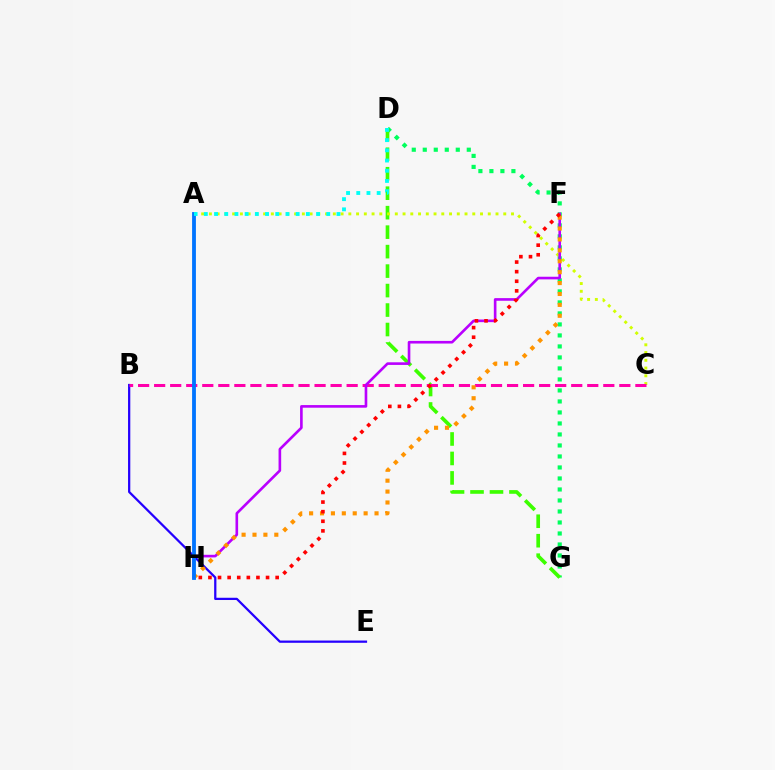{('B', 'E'): [{'color': '#2500ff', 'line_style': 'solid', 'thickness': 1.62}], ('D', 'G'): [{'color': '#00ff5c', 'line_style': 'dotted', 'thickness': 2.99}, {'color': '#3dff00', 'line_style': 'dashed', 'thickness': 2.65}], ('A', 'C'): [{'color': '#d1ff00', 'line_style': 'dotted', 'thickness': 2.1}], ('B', 'C'): [{'color': '#ff00ac', 'line_style': 'dashed', 'thickness': 2.18}], ('F', 'H'): [{'color': '#b900ff', 'line_style': 'solid', 'thickness': 1.89}, {'color': '#ff9400', 'line_style': 'dotted', 'thickness': 2.96}, {'color': '#ff0000', 'line_style': 'dotted', 'thickness': 2.61}], ('A', 'H'): [{'color': '#0074ff', 'line_style': 'solid', 'thickness': 2.75}], ('A', 'D'): [{'color': '#00fff6', 'line_style': 'dotted', 'thickness': 2.77}]}